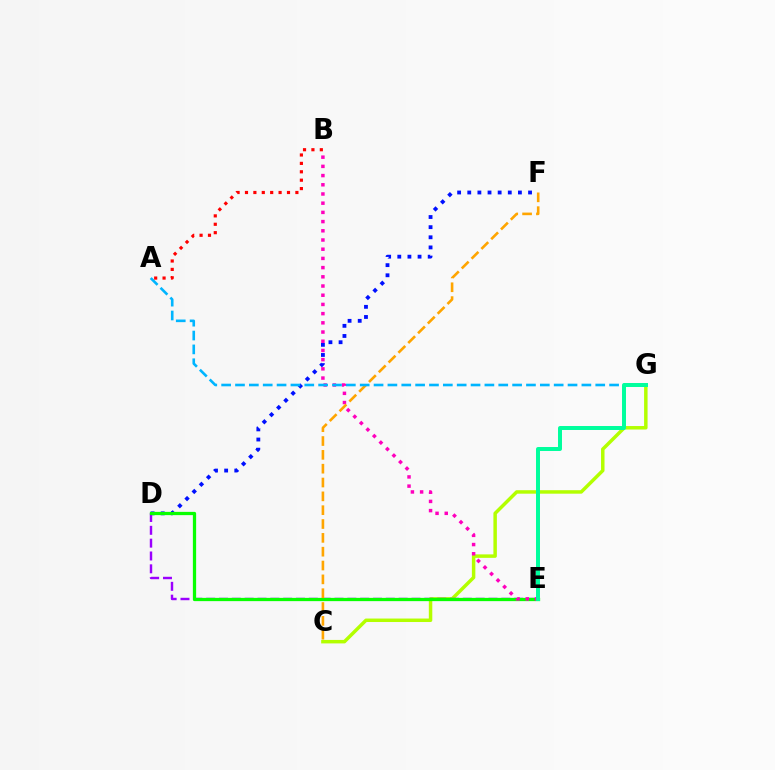{('D', 'F'): [{'color': '#0010ff', 'line_style': 'dotted', 'thickness': 2.75}], ('C', 'G'): [{'color': '#b3ff00', 'line_style': 'solid', 'thickness': 2.5}], ('D', 'E'): [{'color': '#9b00ff', 'line_style': 'dashed', 'thickness': 1.74}, {'color': '#08ff00', 'line_style': 'solid', 'thickness': 2.35}], ('B', 'E'): [{'color': '#ff00bd', 'line_style': 'dotted', 'thickness': 2.5}], ('C', 'F'): [{'color': '#ffa500', 'line_style': 'dashed', 'thickness': 1.88}], ('A', 'G'): [{'color': '#00b5ff', 'line_style': 'dashed', 'thickness': 1.88}], ('A', 'B'): [{'color': '#ff0000', 'line_style': 'dotted', 'thickness': 2.28}], ('E', 'G'): [{'color': '#00ff9d', 'line_style': 'solid', 'thickness': 2.86}]}